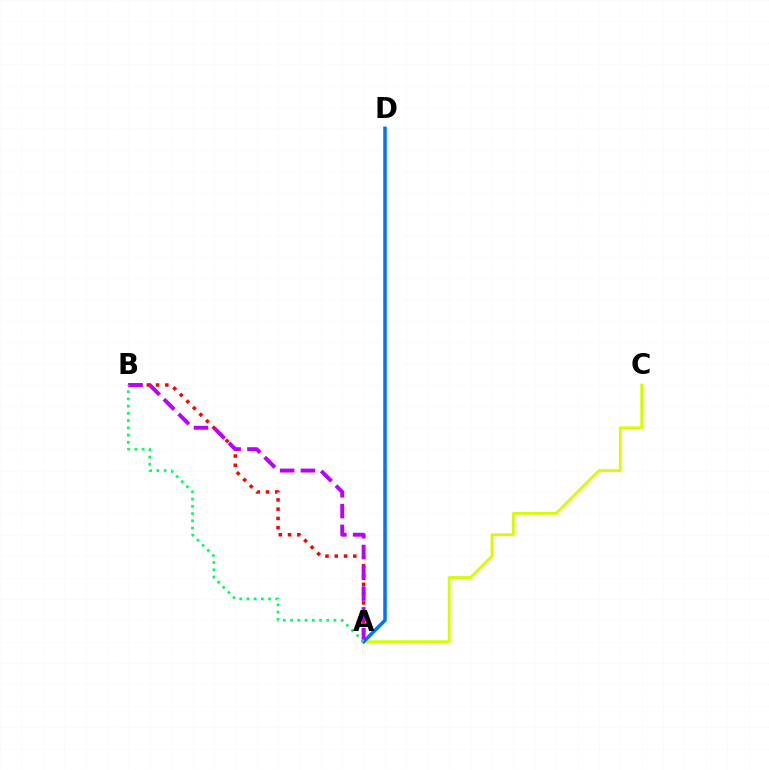{('A', 'C'): [{'color': '#d1ff00', 'line_style': 'solid', 'thickness': 2.01}], ('A', 'D'): [{'color': '#0074ff', 'line_style': 'solid', 'thickness': 2.53}], ('A', 'B'): [{'color': '#ff0000', 'line_style': 'dotted', 'thickness': 2.52}, {'color': '#b900ff', 'line_style': 'dashed', 'thickness': 2.82}, {'color': '#00ff5c', 'line_style': 'dotted', 'thickness': 1.96}]}